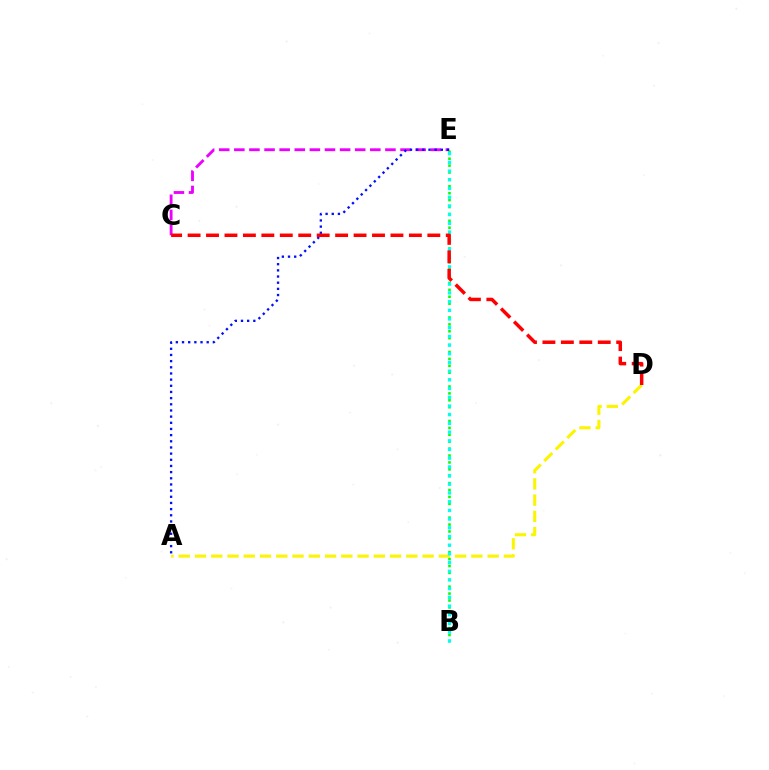{('A', 'D'): [{'color': '#fcf500', 'line_style': 'dashed', 'thickness': 2.21}], ('C', 'E'): [{'color': '#ee00ff', 'line_style': 'dashed', 'thickness': 2.05}], ('B', 'E'): [{'color': '#08ff00', 'line_style': 'dotted', 'thickness': 1.88}, {'color': '#00fff6', 'line_style': 'dotted', 'thickness': 2.36}], ('A', 'E'): [{'color': '#0010ff', 'line_style': 'dotted', 'thickness': 1.68}], ('C', 'D'): [{'color': '#ff0000', 'line_style': 'dashed', 'thickness': 2.51}]}